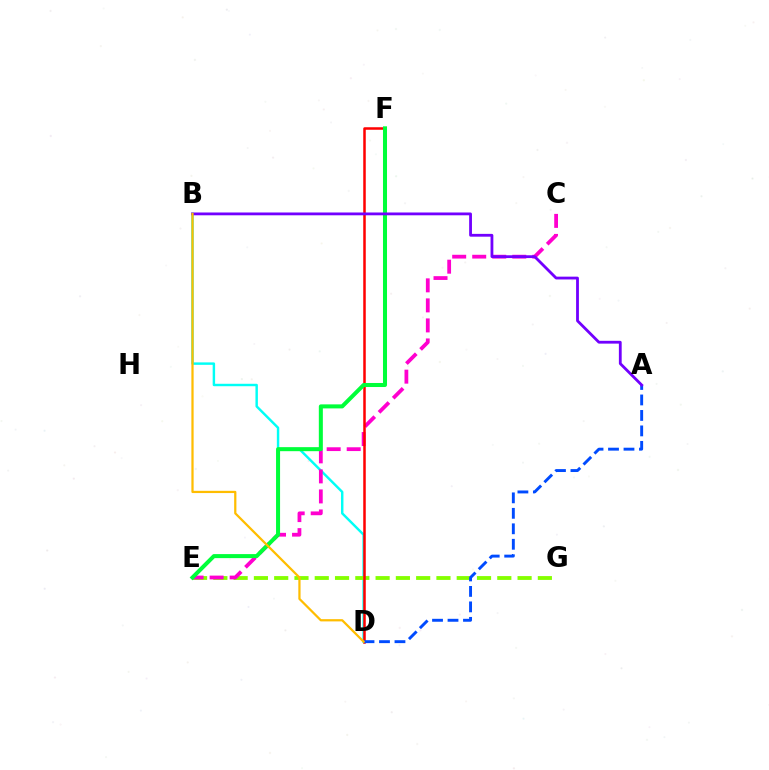{('B', 'D'): [{'color': '#00fff6', 'line_style': 'solid', 'thickness': 1.76}, {'color': '#ffbd00', 'line_style': 'solid', 'thickness': 1.61}], ('E', 'G'): [{'color': '#84ff00', 'line_style': 'dashed', 'thickness': 2.76}], ('C', 'E'): [{'color': '#ff00cf', 'line_style': 'dashed', 'thickness': 2.72}], ('D', 'F'): [{'color': '#ff0000', 'line_style': 'solid', 'thickness': 1.81}], ('A', 'D'): [{'color': '#004bff', 'line_style': 'dashed', 'thickness': 2.1}], ('E', 'F'): [{'color': '#00ff39', 'line_style': 'solid', 'thickness': 2.9}], ('A', 'B'): [{'color': '#7200ff', 'line_style': 'solid', 'thickness': 2.02}]}